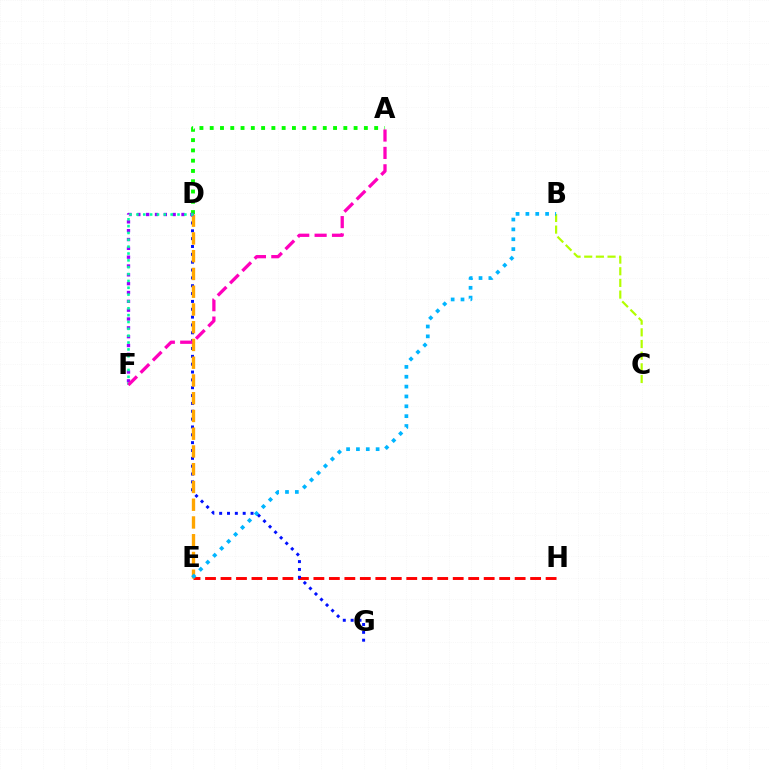{('B', 'C'): [{'color': '#b3ff00', 'line_style': 'dashed', 'thickness': 1.58}], ('E', 'H'): [{'color': '#ff0000', 'line_style': 'dashed', 'thickness': 2.1}], ('A', 'D'): [{'color': '#08ff00', 'line_style': 'dotted', 'thickness': 2.79}], ('D', 'G'): [{'color': '#0010ff', 'line_style': 'dotted', 'thickness': 2.13}], ('D', 'E'): [{'color': '#ffa500', 'line_style': 'dashed', 'thickness': 2.41}], ('D', 'F'): [{'color': '#9b00ff', 'line_style': 'dotted', 'thickness': 2.4}, {'color': '#00ff9d', 'line_style': 'dotted', 'thickness': 1.86}], ('A', 'F'): [{'color': '#ff00bd', 'line_style': 'dashed', 'thickness': 2.36}], ('B', 'E'): [{'color': '#00b5ff', 'line_style': 'dotted', 'thickness': 2.68}]}